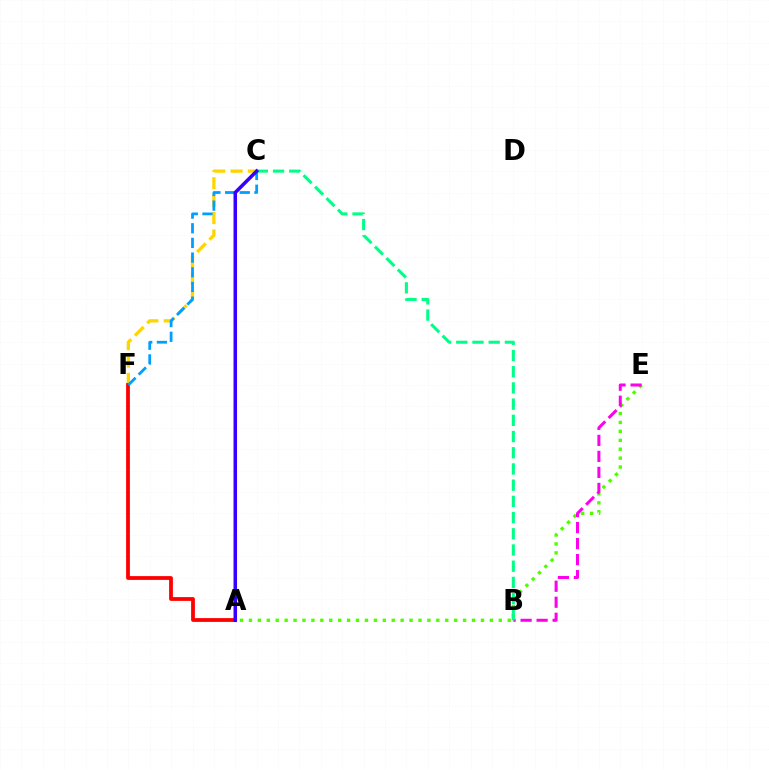{('C', 'F'): [{'color': '#ffd500', 'line_style': 'dashed', 'thickness': 2.36}, {'color': '#009eff', 'line_style': 'dashed', 'thickness': 1.99}], ('A', 'F'): [{'color': '#ff0000', 'line_style': 'solid', 'thickness': 2.72}], ('A', 'E'): [{'color': '#4fff00', 'line_style': 'dotted', 'thickness': 2.42}], ('B', 'E'): [{'color': '#ff00ed', 'line_style': 'dashed', 'thickness': 2.17}], ('B', 'C'): [{'color': '#00ff86', 'line_style': 'dashed', 'thickness': 2.2}], ('A', 'C'): [{'color': '#3700ff', 'line_style': 'solid', 'thickness': 2.55}]}